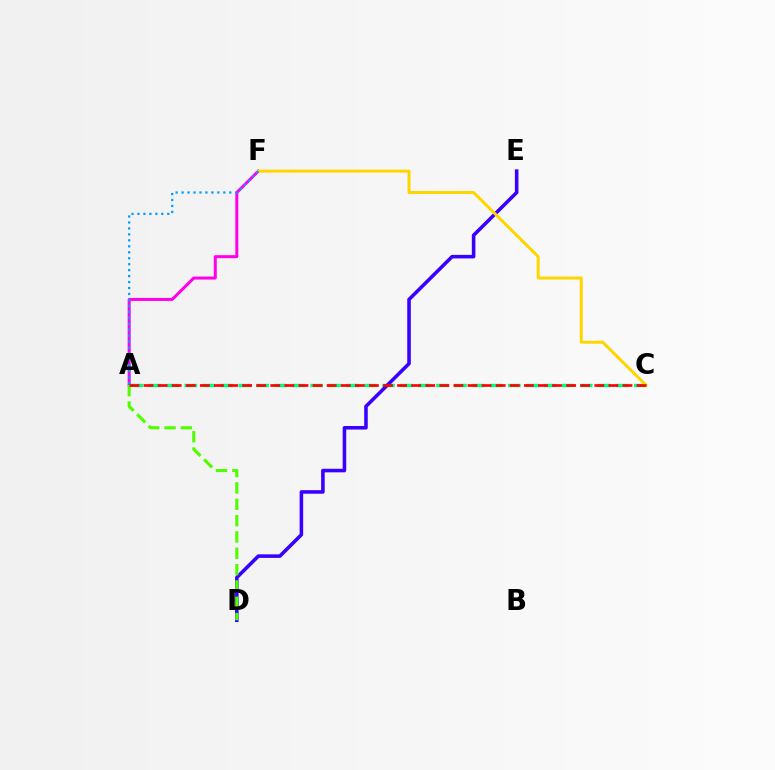{('A', 'C'): [{'color': '#00ff86', 'line_style': 'dashed', 'thickness': 2.44}, {'color': '#ff0000', 'line_style': 'dashed', 'thickness': 1.91}], ('D', 'E'): [{'color': '#3700ff', 'line_style': 'solid', 'thickness': 2.56}], ('A', 'F'): [{'color': '#ff00ed', 'line_style': 'solid', 'thickness': 2.17}, {'color': '#009eff', 'line_style': 'dotted', 'thickness': 1.62}], ('A', 'D'): [{'color': '#4fff00', 'line_style': 'dashed', 'thickness': 2.22}], ('C', 'F'): [{'color': '#ffd500', 'line_style': 'solid', 'thickness': 2.14}]}